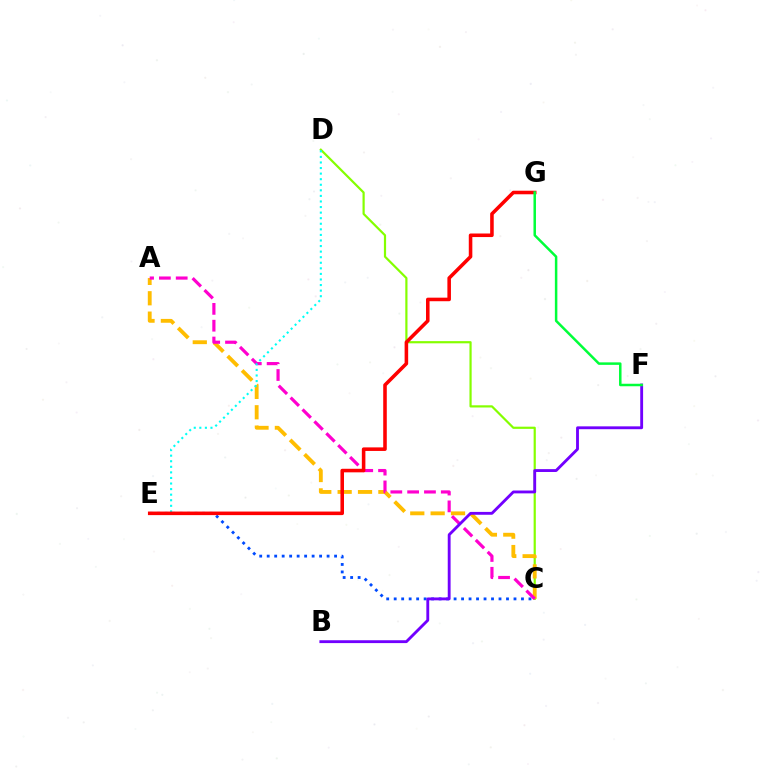{('C', 'E'): [{'color': '#004bff', 'line_style': 'dotted', 'thickness': 2.03}], ('C', 'D'): [{'color': '#84ff00', 'line_style': 'solid', 'thickness': 1.58}], ('A', 'C'): [{'color': '#ffbd00', 'line_style': 'dashed', 'thickness': 2.77}, {'color': '#ff00cf', 'line_style': 'dashed', 'thickness': 2.29}], ('D', 'E'): [{'color': '#00fff6', 'line_style': 'dotted', 'thickness': 1.51}], ('B', 'F'): [{'color': '#7200ff', 'line_style': 'solid', 'thickness': 2.05}], ('E', 'G'): [{'color': '#ff0000', 'line_style': 'solid', 'thickness': 2.56}], ('F', 'G'): [{'color': '#00ff39', 'line_style': 'solid', 'thickness': 1.8}]}